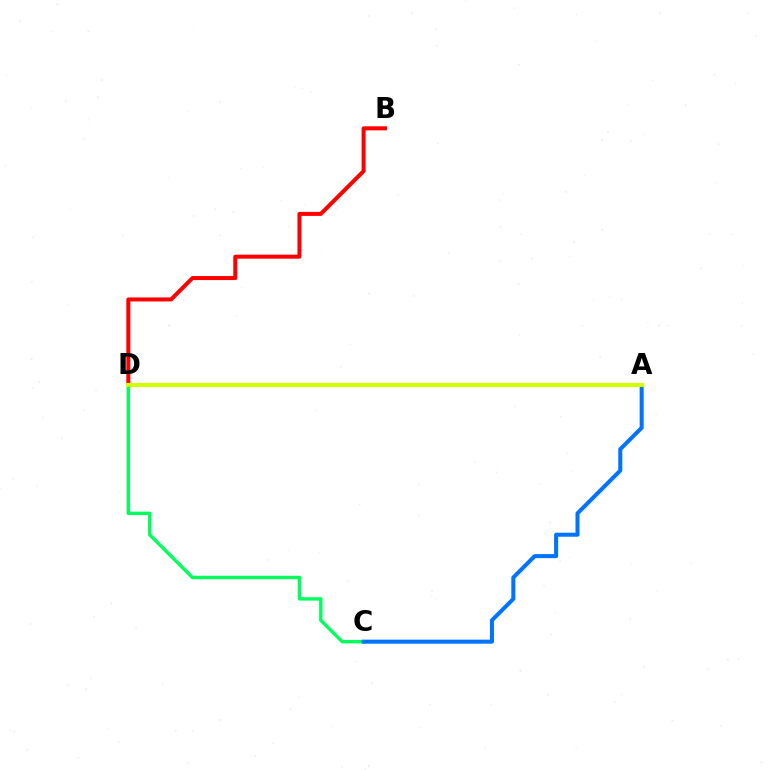{('C', 'D'): [{'color': '#00ff5c', 'line_style': 'solid', 'thickness': 2.45}], ('B', 'D'): [{'color': '#ff0000', 'line_style': 'solid', 'thickness': 2.89}], ('A', 'D'): [{'color': '#b900ff', 'line_style': 'solid', 'thickness': 1.59}, {'color': '#d1ff00', 'line_style': 'solid', 'thickness': 2.97}], ('A', 'C'): [{'color': '#0074ff', 'line_style': 'solid', 'thickness': 2.9}]}